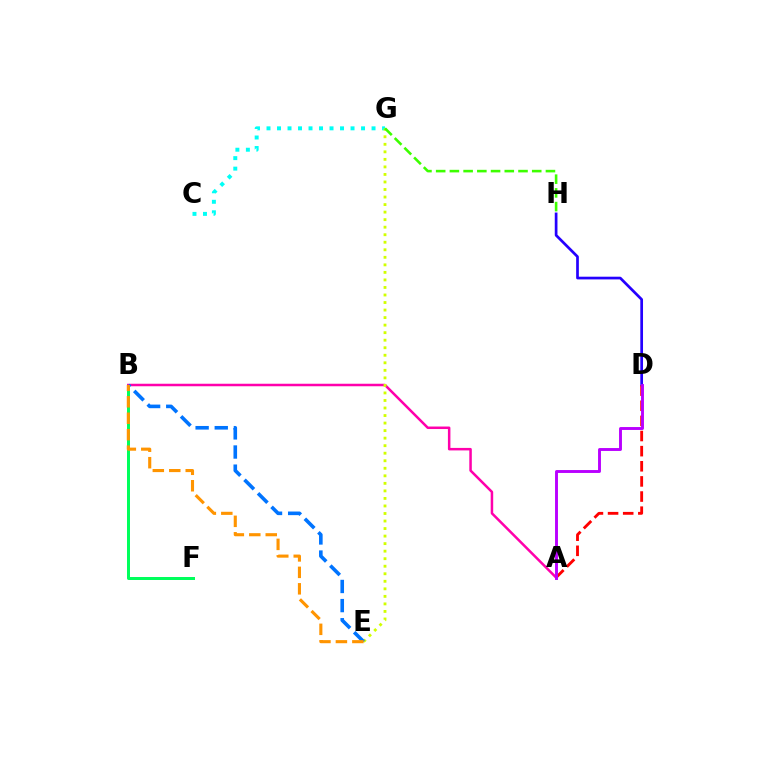{('D', 'H'): [{'color': '#2500ff', 'line_style': 'solid', 'thickness': 1.95}], ('C', 'G'): [{'color': '#00fff6', 'line_style': 'dotted', 'thickness': 2.85}], ('B', 'F'): [{'color': '#00ff5c', 'line_style': 'solid', 'thickness': 2.15}], ('A', 'B'): [{'color': '#ff00ac', 'line_style': 'solid', 'thickness': 1.8}], ('A', 'D'): [{'color': '#ff0000', 'line_style': 'dashed', 'thickness': 2.06}, {'color': '#b900ff', 'line_style': 'solid', 'thickness': 2.09}], ('E', 'G'): [{'color': '#d1ff00', 'line_style': 'dotted', 'thickness': 2.05}], ('B', 'E'): [{'color': '#0074ff', 'line_style': 'dashed', 'thickness': 2.6}, {'color': '#ff9400', 'line_style': 'dashed', 'thickness': 2.24}], ('G', 'H'): [{'color': '#3dff00', 'line_style': 'dashed', 'thickness': 1.86}]}